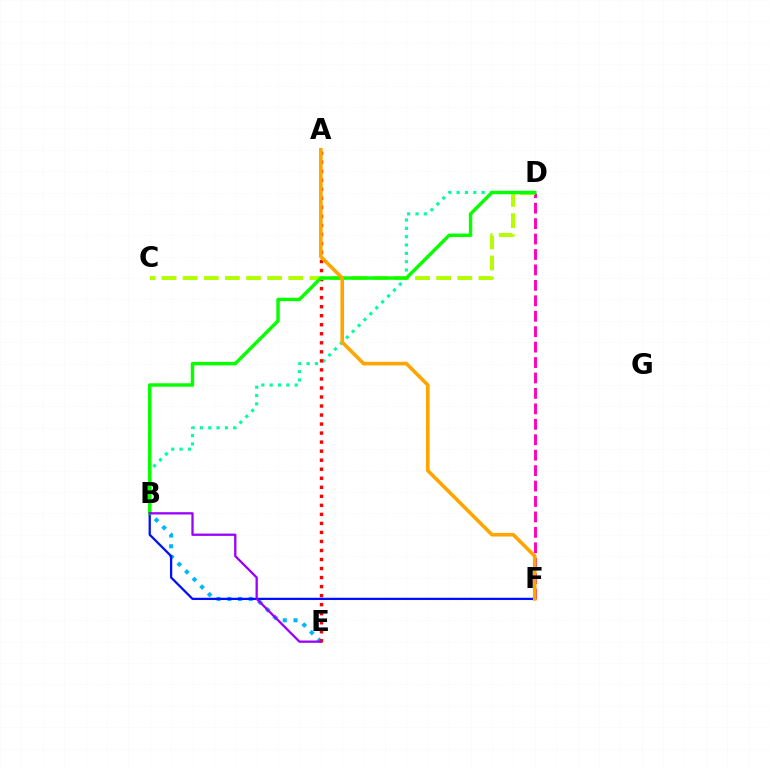{('B', 'E'): [{'color': '#00b5ff', 'line_style': 'dotted', 'thickness': 2.91}, {'color': '#9b00ff', 'line_style': 'solid', 'thickness': 1.65}], ('B', 'D'): [{'color': '#00ff9d', 'line_style': 'dotted', 'thickness': 2.27}, {'color': '#08ff00', 'line_style': 'solid', 'thickness': 2.48}], ('D', 'F'): [{'color': '#ff00bd', 'line_style': 'dashed', 'thickness': 2.1}], ('A', 'E'): [{'color': '#ff0000', 'line_style': 'dotted', 'thickness': 2.45}], ('B', 'F'): [{'color': '#0010ff', 'line_style': 'solid', 'thickness': 1.63}], ('C', 'D'): [{'color': '#b3ff00', 'line_style': 'dashed', 'thickness': 2.87}], ('A', 'F'): [{'color': '#ffa500', 'line_style': 'solid', 'thickness': 2.6}]}